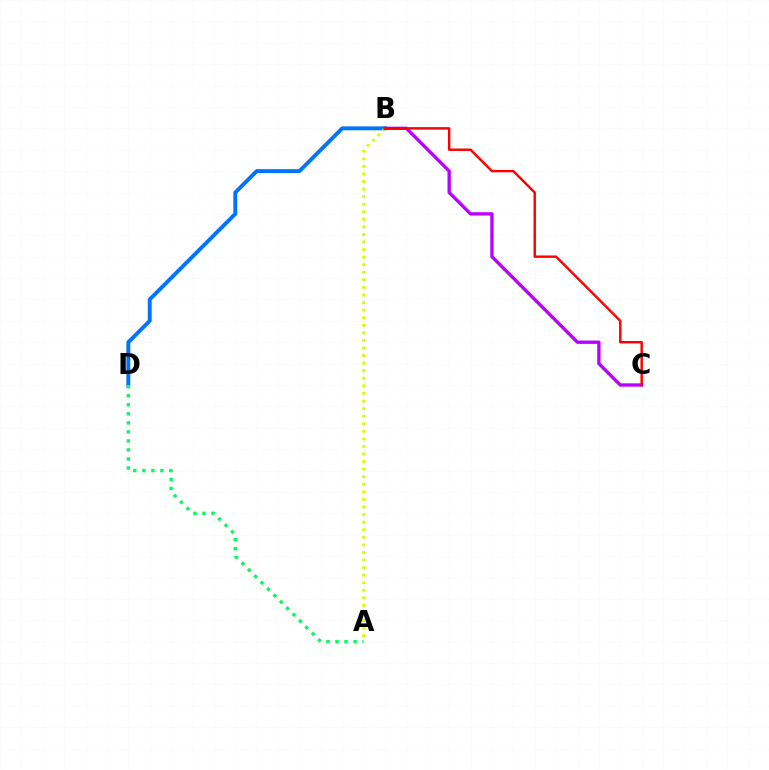{('B', 'D'): [{'color': '#0074ff', 'line_style': 'solid', 'thickness': 2.81}], ('A', 'B'): [{'color': '#d1ff00', 'line_style': 'dotted', 'thickness': 2.06}], ('B', 'C'): [{'color': '#b900ff', 'line_style': 'solid', 'thickness': 2.39}, {'color': '#ff0000', 'line_style': 'solid', 'thickness': 1.75}], ('A', 'D'): [{'color': '#00ff5c', 'line_style': 'dotted', 'thickness': 2.45}]}